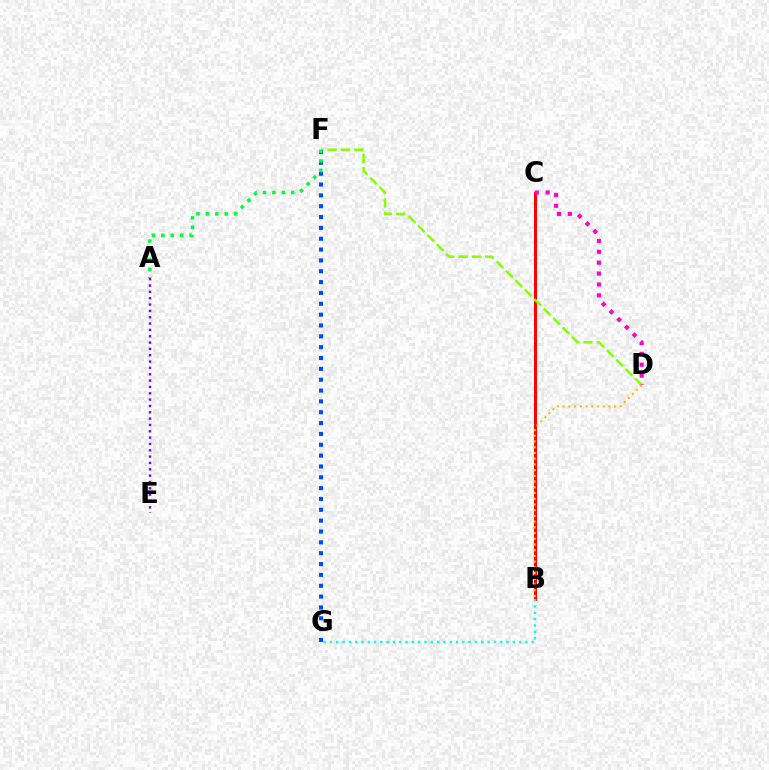{('B', 'C'): [{'color': '#ff0000', 'line_style': 'solid', 'thickness': 2.17}], ('D', 'F'): [{'color': '#84ff00', 'line_style': 'dashed', 'thickness': 1.81}], ('F', 'G'): [{'color': '#004bff', 'line_style': 'dotted', 'thickness': 2.95}], ('A', 'E'): [{'color': '#7200ff', 'line_style': 'dotted', 'thickness': 1.72}], ('B', 'G'): [{'color': '#00fff6', 'line_style': 'dotted', 'thickness': 1.71}], ('A', 'F'): [{'color': '#00ff39', 'line_style': 'dotted', 'thickness': 2.56}], ('C', 'D'): [{'color': '#ff00cf', 'line_style': 'dotted', 'thickness': 2.96}], ('B', 'D'): [{'color': '#ffbd00', 'line_style': 'dotted', 'thickness': 1.55}]}